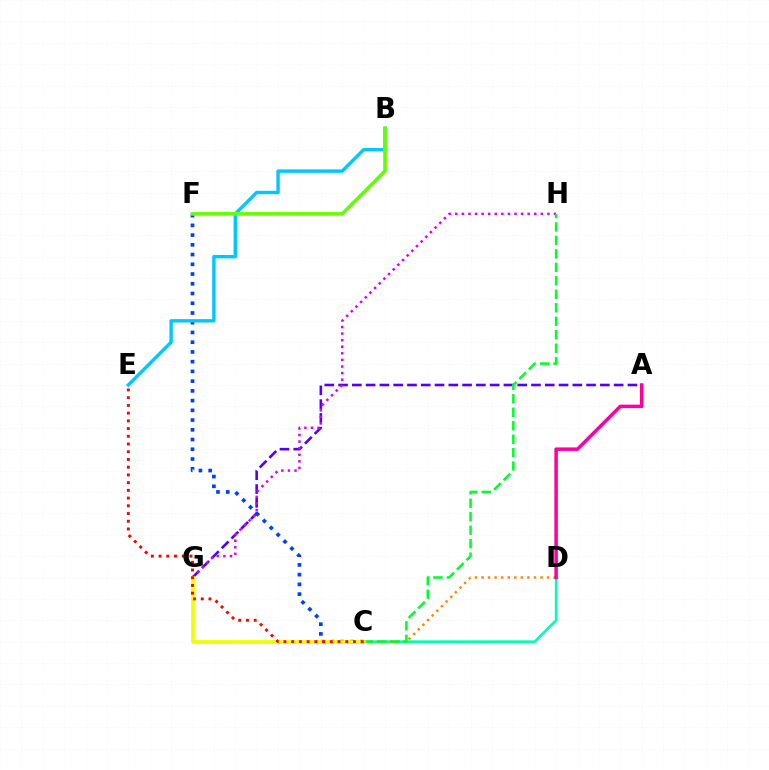{('C', 'D'): [{'color': '#00ffaf', 'line_style': 'solid', 'thickness': 1.88}, {'color': '#ff8800', 'line_style': 'dotted', 'thickness': 1.78}], ('A', 'G'): [{'color': '#4f00ff', 'line_style': 'dashed', 'thickness': 1.87}], ('G', 'H'): [{'color': '#d600ff', 'line_style': 'dotted', 'thickness': 1.79}], ('A', 'D'): [{'color': '#ff00a0', 'line_style': 'solid', 'thickness': 2.53}], ('C', 'F'): [{'color': '#003fff', 'line_style': 'dotted', 'thickness': 2.65}], ('B', 'E'): [{'color': '#00c7ff', 'line_style': 'solid', 'thickness': 2.46}], ('C', 'H'): [{'color': '#00ff27', 'line_style': 'dashed', 'thickness': 1.83}], ('C', 'G'): [{'color': '#eeff00', 'line_style': 'solid', 'thickness': 2.65}], ('C', 'E'): [{'color': '#ff0000', 'line_style': 'dotted', 'thickness': 2.1}], ('B', 'F'): [{'color': '#66ff00', 'line_style': 'solid', 'thickness': 2.61}]}